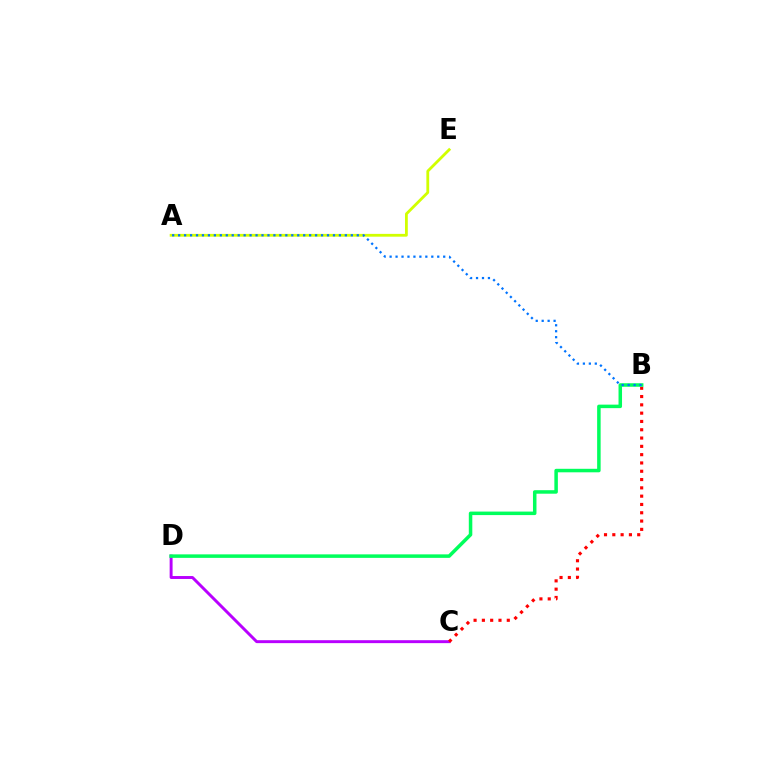{('C', 'D'): [{'color': '#b900ff', 'line_style': 'solid', 'thickness': 2.11}], ('B', 'C'): [{'color': '#ff0000', 'line_style': 'dotted', 'thickness': 2.26}], ('B', 'D'): [{'color': '#00ff5c', 'line_style': 'solid', 'thickness': 2.52}], ('A', 'E'): [{'color': '#d1ff00', 'line_style': 'solid', 'thickness': 2.02}], ('A', 'B'): [{'color': '#0074ff', 'line_style': 'dotted', 'thickness': 1.62}]}